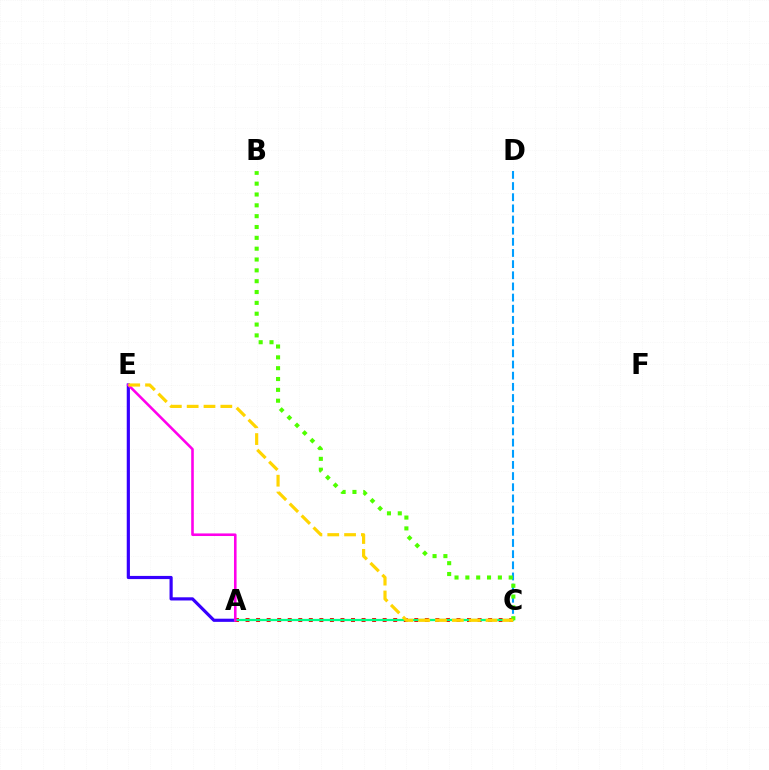{('A', 'E'): [{'color': '#3700ff', 'line_style': 'solid', 'thickness': 2.29}, {'color': '#ff00ed', 'line_style': 'solid', 'thickness': 1.87}], ('C', 'D'): [{'color': '#009eff', 'line_style': 'dashed', 'thickness': 1.52}], ('A', 'C'): [{'color': '#ff0000', 'line_style': 'dotted', 'thickness': 2.87}, {'color': '#00ff86', 'line_style': 'solid', 'thickness': 1.63}], ('B', 'C'): [{'color': '#4fff00', 'line_style': 'dotted', 'thickness': 2.94}], ('C', 'E'): [{'color': '#ffd500', 'line_style': 'dashed', 'thickness': 2.29}]}